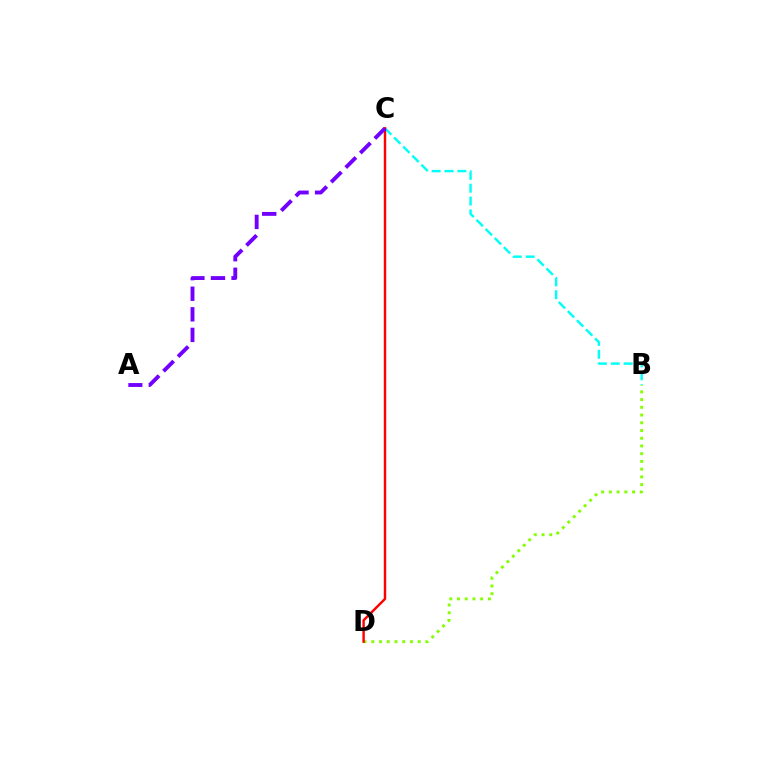{('B', 'C'): [{'color': '#00fff6', 'line_style': 'dashed', 'thickness': 1.75}], ('B', 'D'): [{'color': '#84ff00', 'line_style': 'dotted', 'thickness': 2.1}], ('C', 'D'): [{'color': '#ff0000', 'line_style': 'solid', 'thickness': 1.74}], ('A', 'C'): [{'color': '#7200ff', 'line_style': 'dashed', 'thickness': 2.8}]}